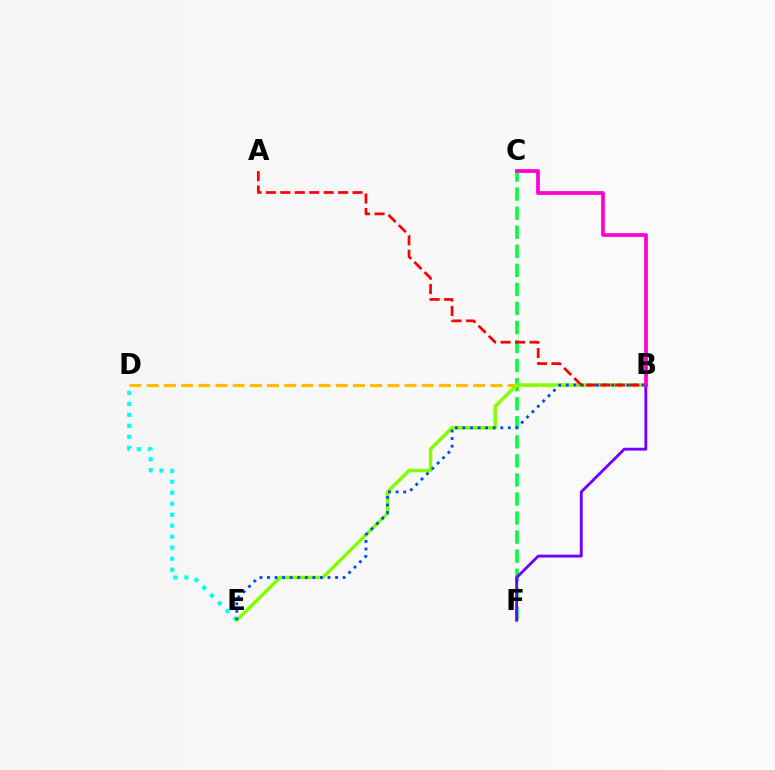{('C', 'F'): [{'color': '#00ff39', 'line_style': 'dashed', 'thickness': 2.59}], ('D', 'E'): [{'color': '#00fff6', 'line_style': 'dotted', 'thickness': 2.99}], ('B', 'D'): [{'color': '#ffbd00', 'line_style': 'dashed', 'thickness': 2.33}], ('B', 'E'): [{'color': '#84ff00', 'line_style': 'solid', 'thickness': 2.5}, {'color': '#004bff', 'line_style': 'dotted', 'thickness': 2.05}], ('B', 'F'): [{'color': '#7200ff', 'line_style': 'solid', 'thickness': 2.06}], ('A', 'B'): [{'color': '#ff0000', 'line_style': 'dashed', 'thickness': 1.96}], ('B', 'C'): [{'color': '#ff00cf', 'line_style': 'solid', 'thickness': 2.69}]}